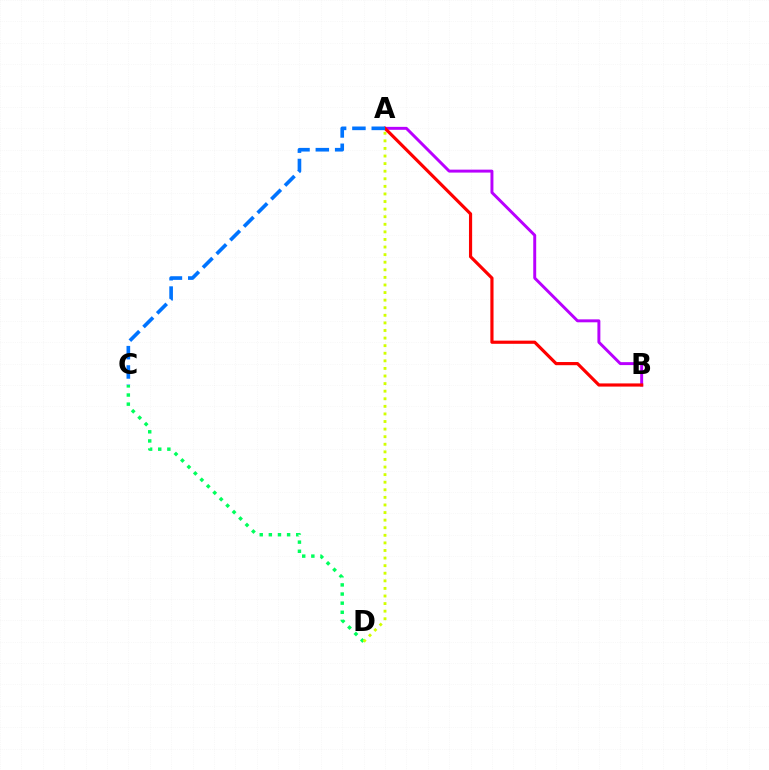{('C', 'D'): [{'color': '#00ff5c', 'line_style': 'dotted', 'thickness': 2.48}], ('A', 'B'): [{'color': '#b900ff', 'line_style': 'solid', 'thickness': 2.12}, {'color': '#ff0000', 'line_style': 'solid', 'thickness': 2.28}], ('A', 'D'): [{'color': '#d1ff00', 'line_style': 'dotted', 'thickness': 2.06}], ('A', 'C'): [{'color': '#0074ff', 'line_style': 'dashed', 'thickness': 2.63}]}